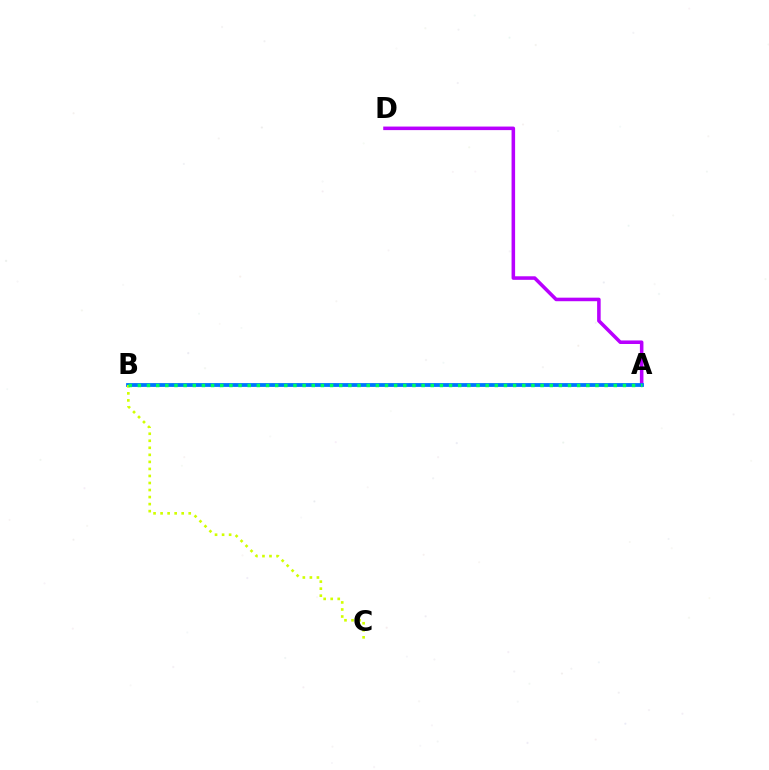{('A', 'D'): [{'color': '#b900ff', 'line_style': 'solid', 'thickness': 2.55}], ('A', 'B'): [{'color': '#ff0000', 'line_style': 'dotted', 'thickness': 1.7}, {'color': '#0074ff', 'line_style': 'solid', 'thickness': 2.73}, {'color': '#00ff5c', 'line_style': 'dotted', 'thickness': 2.49}], ('B', 'C'): [{'color': '#d1ff00', 'line_style': 'dotted', 'thickness': 1.91}]}